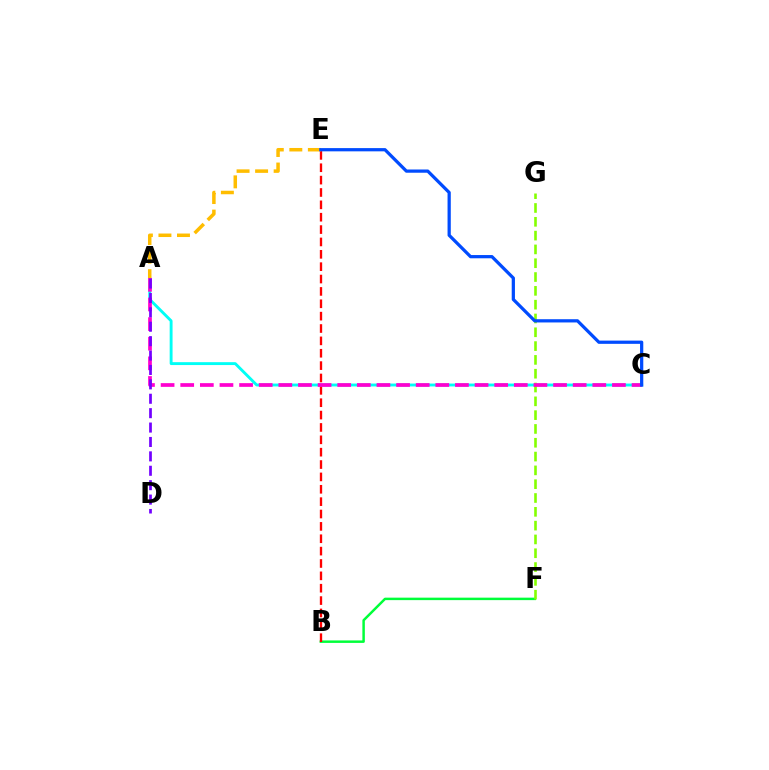{('B', 'F'): [{'color': '#00ff39', 'line_style': 'solid', 'thickness': 1.78}], ('B', 'E'): [{'color': '#ff0000', 'line_style': 'dashed', 'thickness': 1.68}], ('A', 'C'): [{'color': '#00fff6', 'line_style': 'solid', 'thickness': 2.08}, {'color': '#ff00cf', 'line_style': 'dashed', 'thickness': 2.67}], ('F', 'G'): [{'color': '#84ff00', 'line_style': 'dashed', 'thickness': 1.88}], ('A', 'D'): [{'color': '#7200ff', 'line_style': 'dashed', 'thickness': 1.96}], ('A', 'E'): [{'color': '#ffbd00', 'line_style': 'dashed', 'thickness': 2.52}], ('C', 'E'): [{'color': '#004bff', 'line_style': 'solid', 'thickness': 2.33}]}